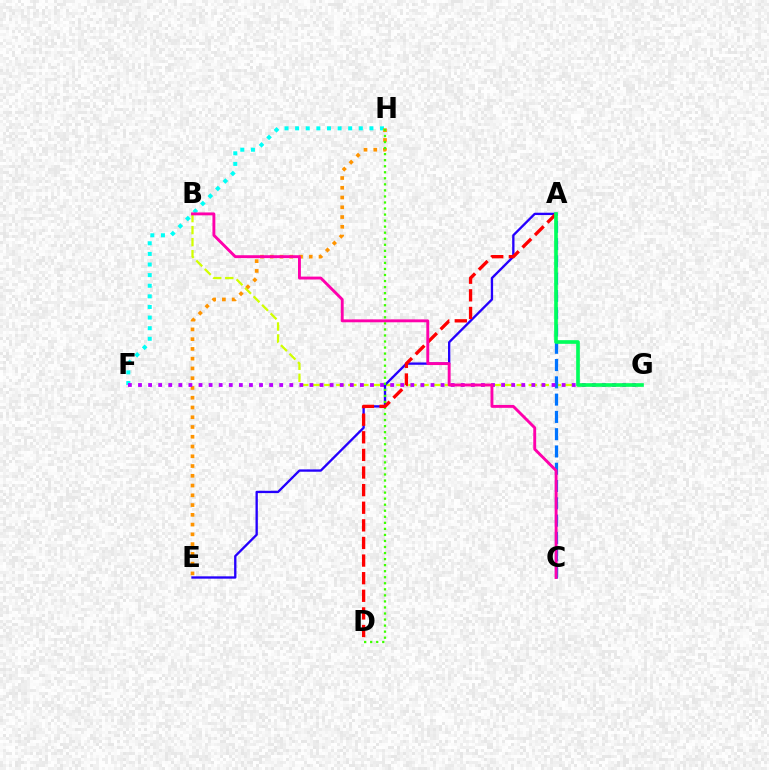{('F', 'H'): [{'color': '#00fff6', 'line_style': 'dotted', 'thickness': 2.88}], ('B', 'G'): [{'color': '#d1ff00', 'line_style': 'dashed', 'thickness': 1.63}], ('E', 'H'): [{'color': '#ff9400', 'line_style': 'dotted', 'thickness': 2.65}], ('A', 'C'): [{'color': '#0074ff', 'line_style': 'dashed', 'thickness': 2.35}], ('F', 'G'): [{'color': '#b900ff', 'line_style': 'dotted', 'thickness': 2.74}], ('A', 'E'): [{'color': '#2500ff', 'line_style': 'solid', 'thickness': 1.68}], ('D', 'H'): [{'color': '#3dff00', 'line_style': 'dotted', 'thickness': 1.64}], ('A', 'D'): [{'color': '#ff0000', 'line_style': 'dashed', 'thickness': 2.39}], ('A', 'G'): [{'color': '#00ff5c', 'line_style': 'solid', 'thickness': 2.63}], ('B', 'C'): [{'color': '#ff00ac', 'line_style': 'solid', 'thickness': 2.08}]}